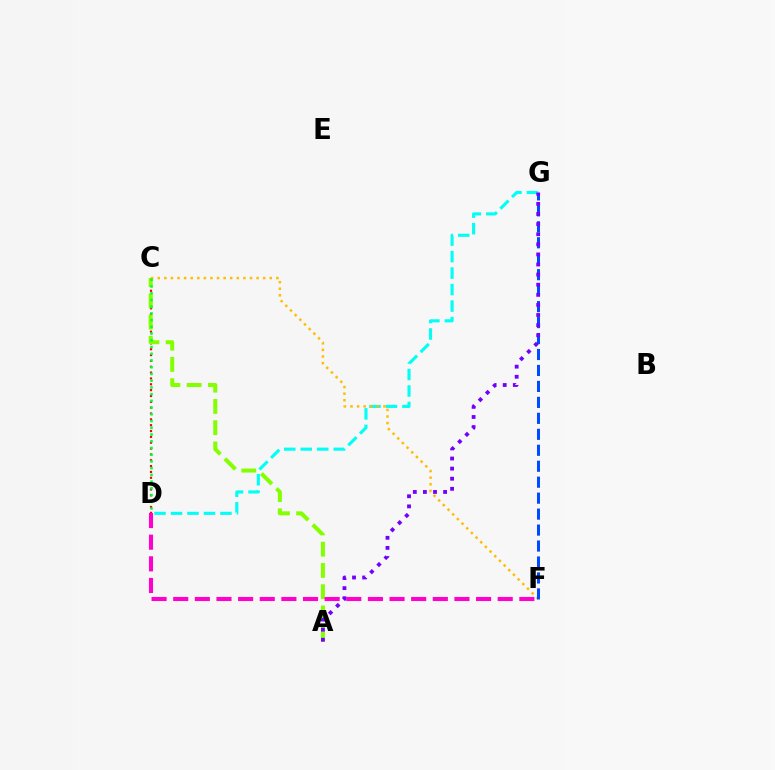{('D', 'G'): [{'color': '#00fff6', 'line_style': 'dashed', 'thickness': 2.24}], ('C', 'D'): [{'color': '#ff0000', 'line_style': 'dotted', 'thickness': 1.59}, {'color': '#00ff39', 'line_style': 'dotted', 'thickness': 1.83}], ('A', 'C'): [{'color': '#84ff00', 'line_style': 'dashed', 'thickness': 2.89}], ('C', 'F'): [{'color': '#ffbd00', 'line_style': 'dotted', 'thickness': 1.79}], ('F', 'G'): [{'color': '#004bff', 'line_style': 'dashed', 'thickness': 2.17}], ('D', 'F'): [{'color': '#ff00cf', 'line_style': 'dashed', 'thickness': 2.94}], ('A', 'G'): [{'color': '#7200ff', 'line_style': 'dotted', 'thickness': 2.74}]}